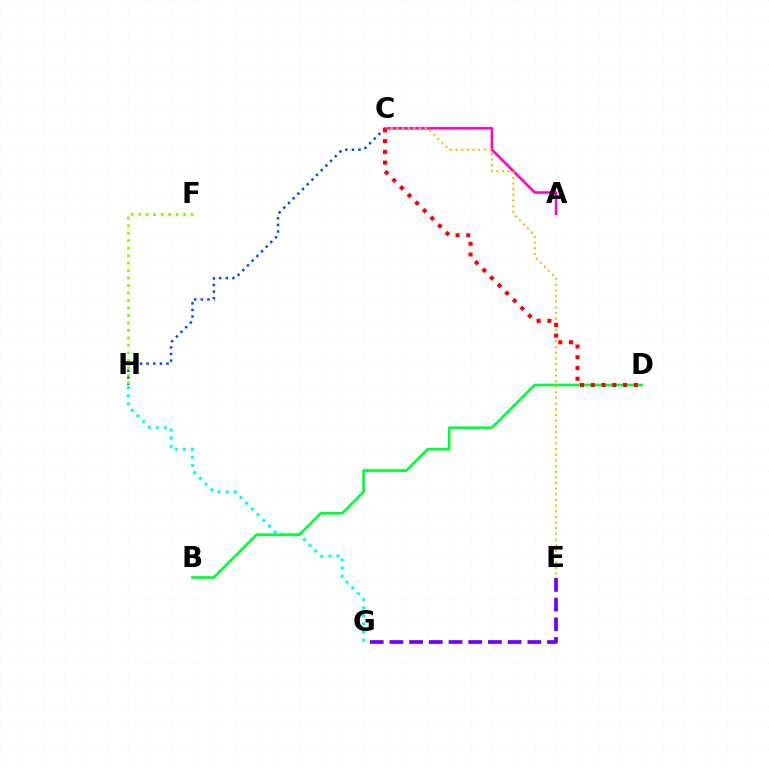{('C', 'H'): [{'color': '#004bff', 'line_style': 'dotted', 'thickness': 1.8}], ('E', 'G'): [{'color': '#7200ff', 'line_style': 'dashed', 'thickness': 2.68}], ('G', 'H'): [{'color': '#00fff6', 'line_style': 'dotted', 'thickness': 2.2}], ('B', 'D'): [{'color': '#00ff39', 'line_style': 'solid', 'thickness': 1.94}], ('A', 'C'): [{'color': '#ff00cf', 'line_style': 'solid', 'thickness': 1.85}], ('C', 'E'): [{'color': '#ffbd00', 'line_style': 'dotted', 'thickness': 1.54}], ('C', 'D'): [{'color': '#ff0000', 'line_style': 'dotted', 'thickness': 2.92}], ('F', 'H'): [{'color': '#84ff00', 'line_style': 'dotted', 'thickness': 2.03}]}